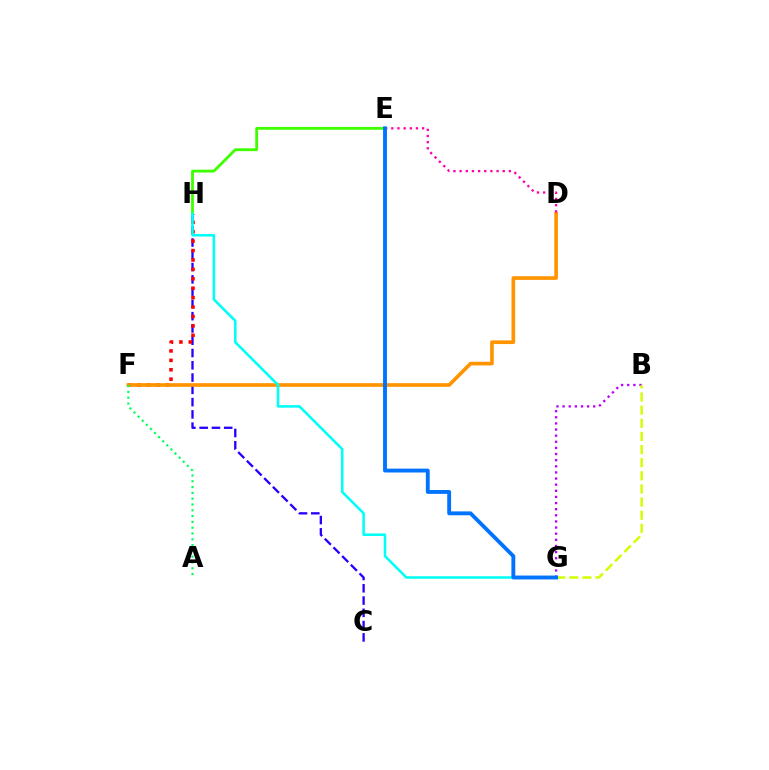{('B', 'G'): [{'color': '#b900ff', 'line_style': 'dotted', 'thickness': 1.66}, {'color': '#d1ff00', 'line_style': 'dashed', 'thickness': 1.78}], ('C', 'H'): [{'color': '#2500ff', 'line_style': 'dashed', 'thickness': 1.67}], ('F', 'H'): [{'color': '#ff0000', 'line_style': 'dotted', 'thickness': 2.56}], ('E', 'H'): [{'color': '#3dff00', 'line_style': 'solid', 'thickness': 2.03}], ('D', 'F'): [{'color': '#ff9400', 'line_style': 'solid', 'thickness': 2.64}], ('D', 'E'): [{'color': '#ff00ac', 'line_style': 'dotted', 'thickness': 1.67}], ('A', 'F'): [{'color': '#00ff5c', 'line_style': 'dotted', 'thickness': 1.58}], ('G', 'H'): [{'color': '#00fff6', 'line_style': 'solid', 'thickness': 1.84}], ('E', 'G'): [{'color': '#0074ff', 'line_style': 'solid', 'thickness': 2.78}]}